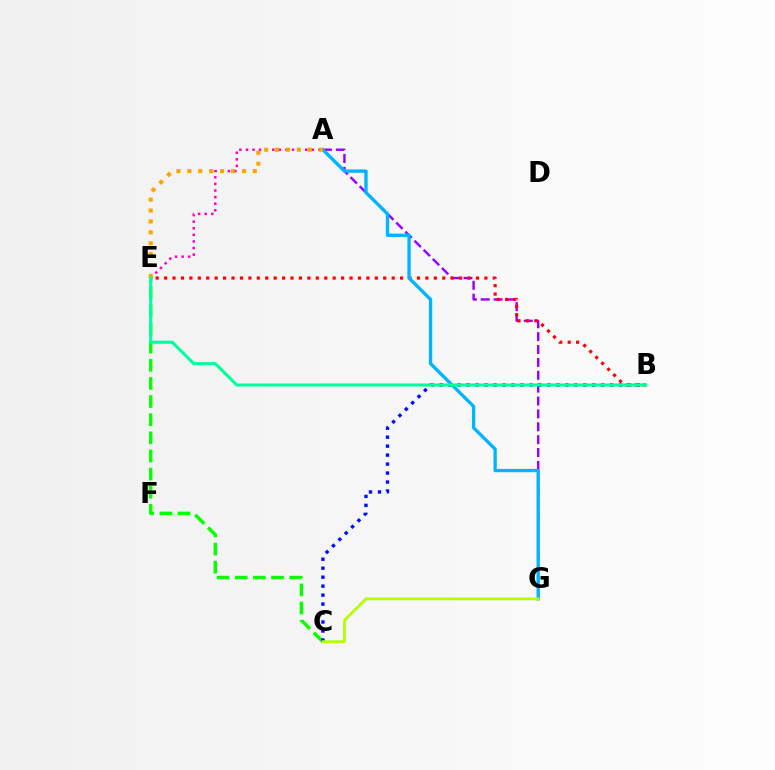{('A', 'E'): [{'color': '#ff00bd', 'line_style': 'dotted', 'thickness': 1.79}, {'color': '#ffa500', 'line_style': 'dotted', 'thickness': 2.97}], ('A', 'G'): [{'color': '#9b00ff', 'line_style': 'dashed', 'thickness': 1.75}, {'color': '#00b5ff', 'line_style': 'solid', 'thickness': 2.4}], ('C', 'E'): [{'color': '#08ff00', 'line_style': 'dashed', 'thickness': 2.46}], ('B', 'E'): [{'color': '#ff0000', 'line_style': 'dotted', 'thickness': 2.29}, {'color': '#00ff9d', 'line_style': 'solid', 'thickness': 2.21}], ('B', 'C'): [{'color': '#0010ff', 'line_style': 'dotted', 'thickness': 2.44}], ('C', 'G'): [{'color': '#b3ff00', 'line_style': 'solid', 'thickness': 2.0}]}